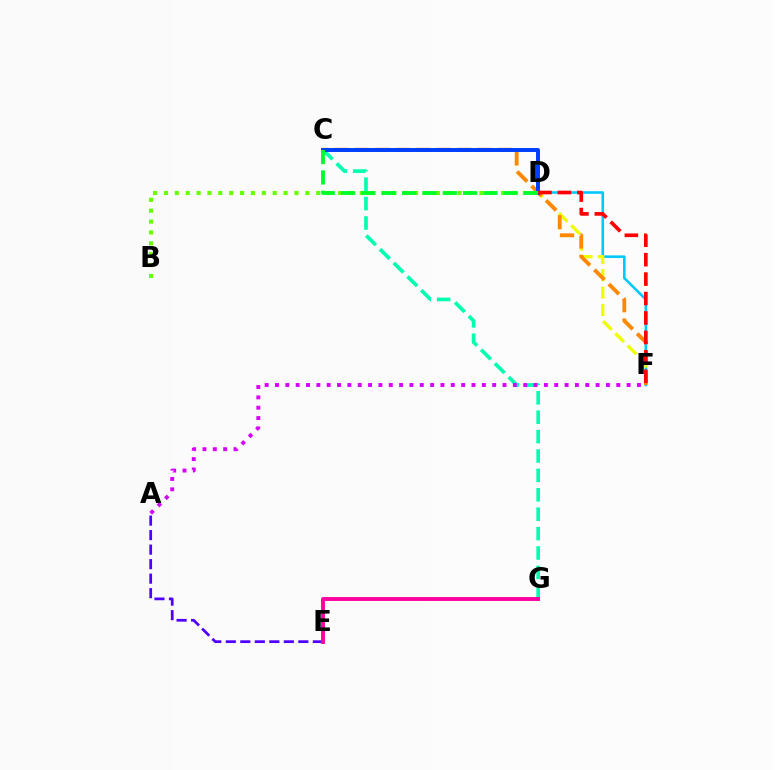{('D', 'F'): [{'color': '#00c7ff', 'line_style': 'solid', 'thickness': 1.86}, {'color': '#eeff00', 'line_style': 'dashed', 'thickness': 2.36}, {'color': '#ff0000', 'line_style': 'dashed', 'thickness': 2.64}], ('C', 'F'): [{'color': '#ff8800', 'line_style': 'dashed', 'thickness': 2.77}], ('A', 'E'): [{'color': '#4f00ff', 'line_style': 'dashed', 'thickness': 1.97}], ('C', 'G'): [{'color': '#00ffaf', 'line_style': 'dashed', 'thickness': 2.64}], ('C', 'D'): [{'color': '#003fff', 'line_style': 'solid', 'thickness': 2.85}, {'color': '#00ff27', 'line_style': 'dashed', 'thickness': 2.76}], ('B', 'D'): [{'color': '#66ff00', 'line_style': 'dotted', 'thickness': 2.96}], ('A', 'F'): [{'color': '#d600ff', 'line_style': 'dotted', 'thickness': 2.81}], ('E', 'G'): [{'color': '#ff00a0', 'line_style': 'solid', 'thickness': 2.8}]}